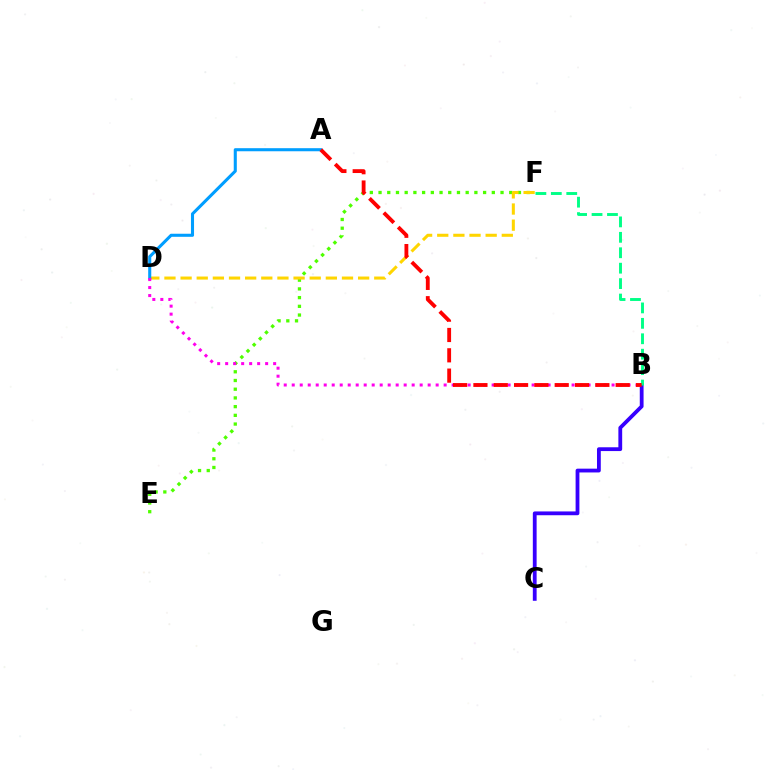{('B', 'C'): [{'color': '#3700ff', 'line_style': 'solid', 'thickness': 2.73}], ('E', 'F'): [{'color': '#4fff00', 'line_style': 'dotted', 'thickness': 2.37}], ('D', 'F'): [{'color': '#ffd500', 'line_style': 'dashed', 'thickness': 2.19}], ('A', 'D'): [{'color': '#009eff', 'line_style': 'solid', 'thickness': 2.21}], ('B', 'D'): [{'color': '#ff00ed', 'line_style': 'dotted', 'thickness': 2.17}], ('B', 'F'): [{'color': '#00ff86', 'line_style': 'dashed', 'thickness': 2.1}], ('A', 'B'): [{'color': '#ff0000', 'line_style': 'dashed', 'thickness': 2.76}]}